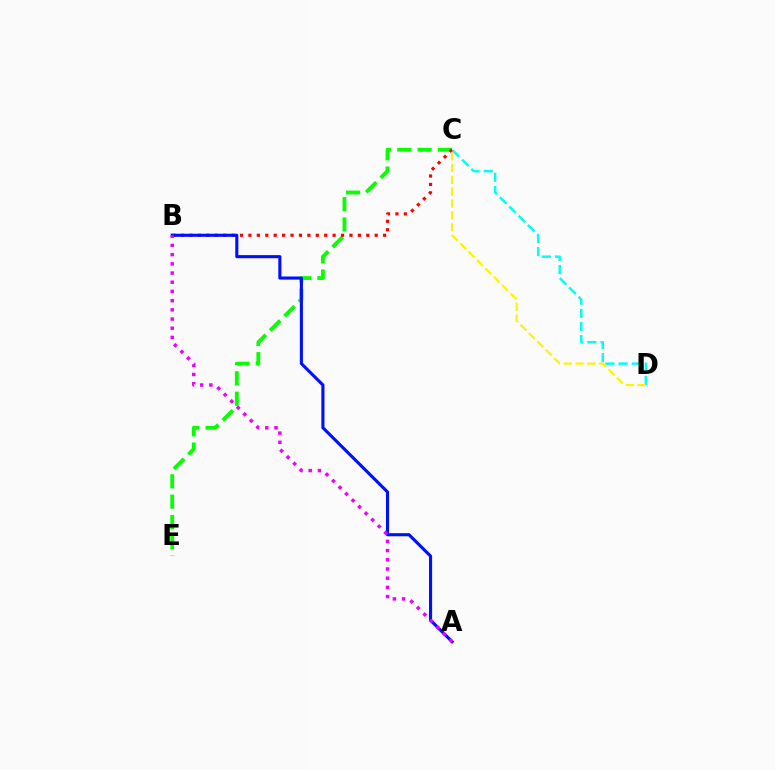{('C', 'E'): [{'color': '#08ff00', 'line_style': 'dashed', 'thickness': 2.76}], ('B', 'C'): [{'color': '#ff0000', 'line_style': 'dotted', 'thickness': 2.29}], ('C', 'D'): [{'color': '#00fff6', 'line_style': 'dashed', 'thickness': 1.79}, {'color': '#fcf500', 'line_style': 'dashed', 'thickness': 1.61}], ('A', 'B'): [{'color': '#0010ff', 'line_style': 'solid', 'thickness': 2.24}, {'color': '#ee00ff', 'line_style': 'dotted', 'thickness': 2.5}]}